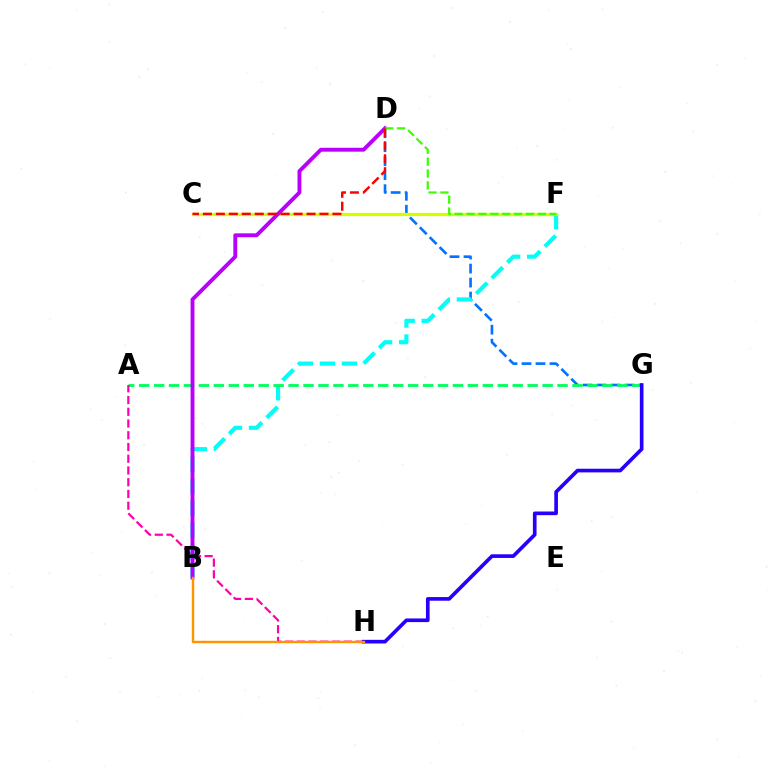{('D', 'G'): [{'color': '#0074ff', 'line_style': 'dashed', 'thickness': 1.9}], ('B', 'F'): [{'color': '#00fff6', 'line_style': 'dashed', 'thickness': 2.99}], ('A', 'G'): [{'color': '#00ff5c', 'line_style': 'dashed', 'thickness': 2.03}], ('C', 'F'): [{'color': '#d1ff00', 'line_style': 'solid', 'thickness': 2.37}], ('A', 'H'): [{'color': '#ff00ac', 'line_style': 'dashed', 'thickness': 1.6}], ('G', 'H'): [{'color': '#2500ff', 'line_style': 'solid', 'thickness': 2.63}], ('B', 'D'): [{'color': '#b900ff', 'line_style': 'solid', 'thickness': 2.8}], ('D', 'F'): [{'color': '#3dff00', 'line_style': 'dashed', 'thickness': 1.61}], ('C', 'D'): [{'color': '#ff0000', 'line_style': 'dashed', 'thickness': 1.76}], ('B', 'H'): [{'color': '#ff9400', 'line_style': 'solid', 'thickness': 1.73}]}